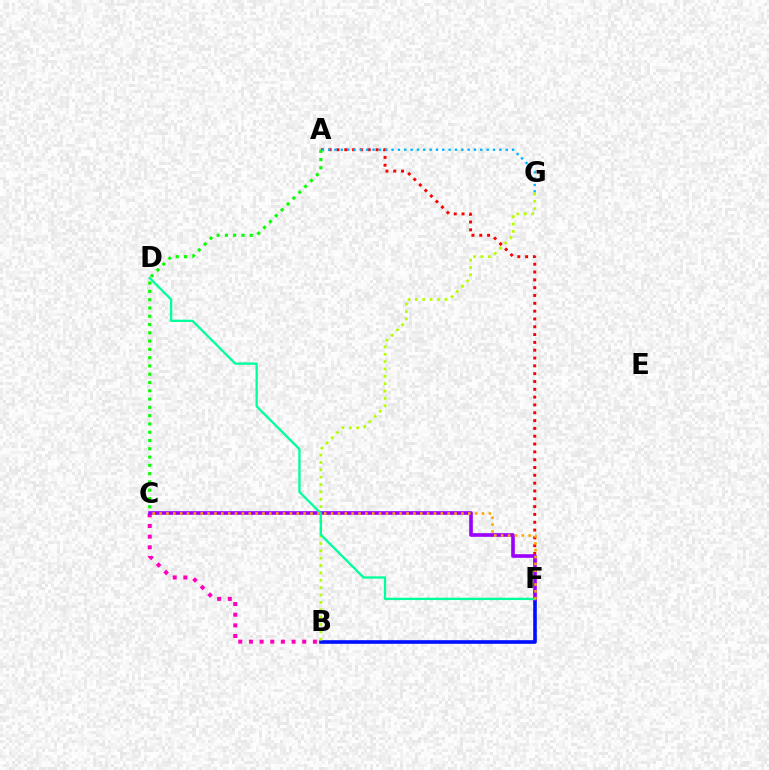{('A', 'F'): [{'color': '#ff0000', 'line_style': 'dotted', 'thickness': 2.12}], ('B', 'F'): [{'color': '#0010ff', 'line_style': 'solid', 'thickness': 2.61}], ('A', 'G'): [{'color': '#00b5ff', 'line_style': 'dotted', 'thickness': 1.72}], ('A', 'C'): [{'color': '#08ff00', 'line_style': 'dotted', 'thickness': 2.25}], ('B', 'G'): [{'color': '#b3ff00', 'line_style': 'dotted', 'thickness': 2.0}], ('B', 'C'): [{'color': '#ff00bd', 'line_style': 'dotted', 'thickness': 2.9}], ('C', 'F'): [{'color': '#9b00ff', 'line_style': 'solid', 'thickness': 2.62}, {'color': '#ffa500', 'line_style': 'dotted', 'thickness': 1.86}], ('D', 'F'): [{'color': '#00ff9d', 'line_style': 'solid', 'thickness': 1.66}]}